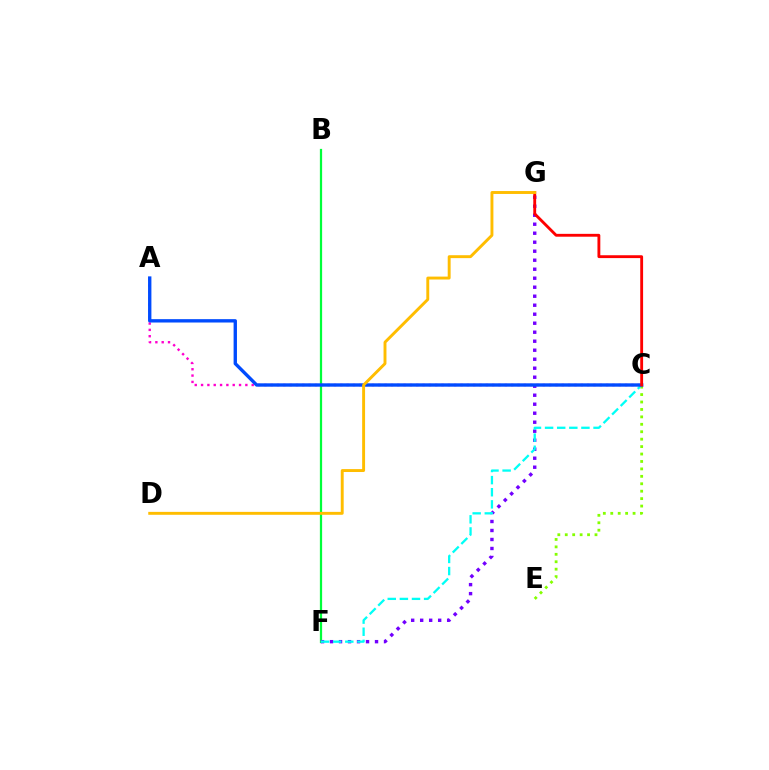{('B', 'F'): [{'color': '#00ff39', 'line_style': 'solid', 'thickness': 1.61}], ('F', 'G'): [{'color': '#7200ff', 'line_style': 'dotted', 'thickness': 2.45}], ('C', 'E'): [{'color': '#84ff00', 'line_style': 'dotted', 'thickness': 2.02}], ('C', 'F'): [{'color': '#00fff6', 'line_style': 'dashed', 'thickness': 1.65}], ('A', 'C'): [{'color': '#ff00cf', 'line_style': 'dotted', 'thickness': 1.72}, {'color': '#004bff', 'line_style': 'solid', 'thickness': 2.42}], ('C', 'G'): [{'color': '#ff0000', 'line_style': 'solid', 'thickness': 2.06}], ('D', 'G'): [{'color': '#ffbd00', 'line_style': 'solid', 'thickness': 2.1}]}